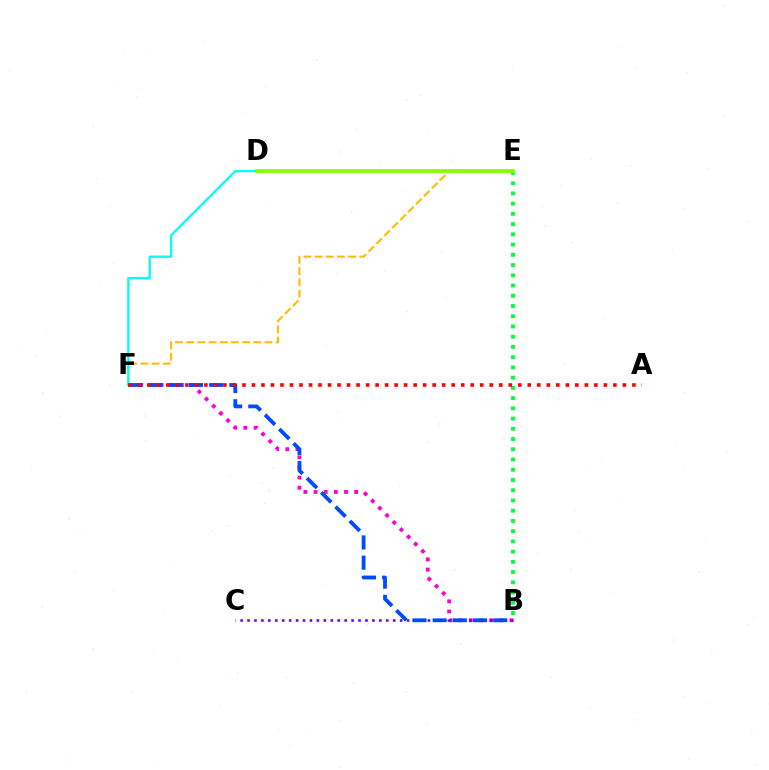{('E', 'F'): [{'color': '#ffbd00', 'line_style': 'dashed', 'thickness': 1.52}], ('B', 'F'): [{'color': '#ff00cf', 'line_style': 'dotted', 'thickness': 2.76}, {'color': '#004bff', 'line_style': 'dashed', 'thickness': 2.74}], ('B', 'E'): [{'color': '#00ff39', 'line_style': 'dotted', 'thickness': 2.78}], ('B', 'C'): [{'color': '#7200ff', 'line_style': 'dotted', 'thickness': 1.89}], ('D', 'F'): [{'color': '#00fff6', 'line_style': 'solid', 'thickness': 1.64}], ('A', 'F'): [{'color': '#ff0000', 'line_style': 'dotted', 'thickness': 2.58}], ('D', 'E'): [{'color': '#84ff00', 'line_style': 'solid', 'thickness': 2.66}]}